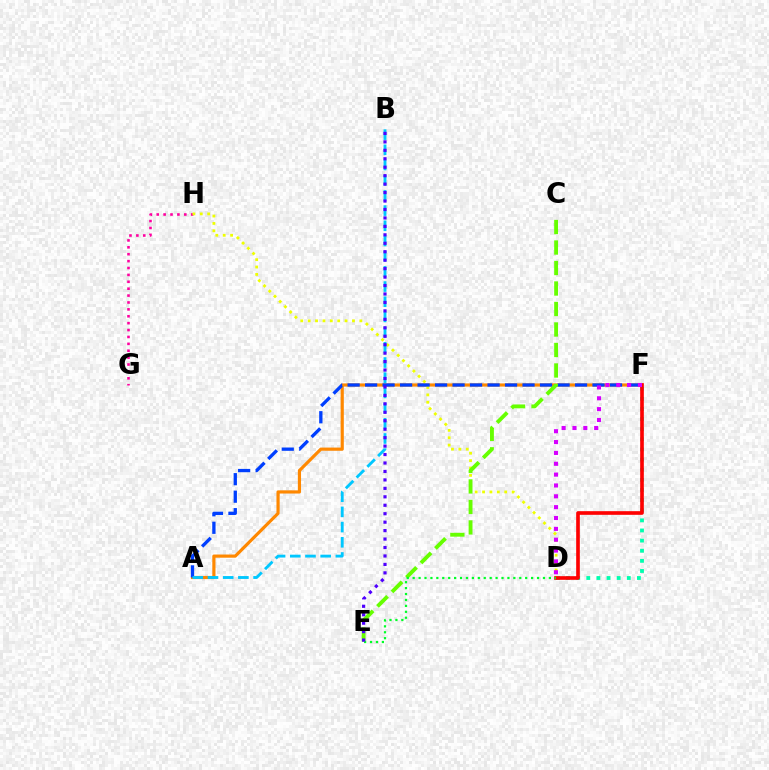{('D', 'F'): [{'color': '#00ffaf', 'line_style': 'dotted', 'thickness': 2.75}, {'color': '#ff0000', 'line_style': 'solid', 'thickness': 2.63}, {'color': '#d600ff', 'line_style': 'dotted', 'thickness': 2.95}], ('A', 'F'): [{'color': '#ff8800', 'line_style': 'solid', 'thickness': 2.29}, {'color': '#003fff', 'line_style': 'dashed', 'thickness': 2.38}], ('G', 'H'): [{'color': '#ff00a0', 'line_style': 'dotted', 'thickness': 1.87}], ('D', 'H'): [{'color': '#eeff00', 'line_style': 'dotted', 'thickness': 2.01}], ('A', 'B'): [{'color': '#00c7ff', 'line_style': 'dashed', 'thickness': 2.06}], ('C', 'E'): [{'color': '#66ff00', 'line_style': 'dashed', 'thickness': 2.78}], ('D', 'E'): [{'color': '#00ff27', 'line_style': 'dotted', 'thickness': 1.61}], ('B', 'E'): [{'color': '#4f00ff', 'line_style': 'dotted', 'thickness': 2.3}]}